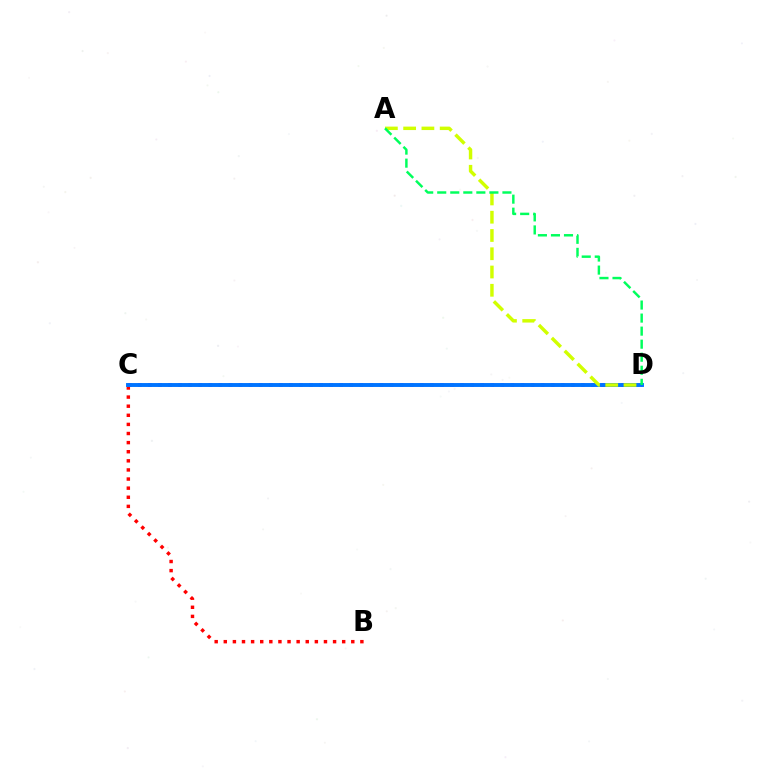{('B', 'C'): [{'color': '#ff0000', 'line_style': 'dotted', 'thickness': 2.47}], ('C', 'D'): [{'color': '#b900ff', 'line_style': 'dotted', 'thickness': 2.73}, {'color': '#0074ff', 'line_style': 'solid', 'thickness': 2.81}], ('A', 'D'): [{'color': '#d1ff00', 'line_style': 'dashed', 'thickness': 2.48}, {'color': '#00ff5c', 'line_style': 'dashed', 'thickness': 1.77}]}